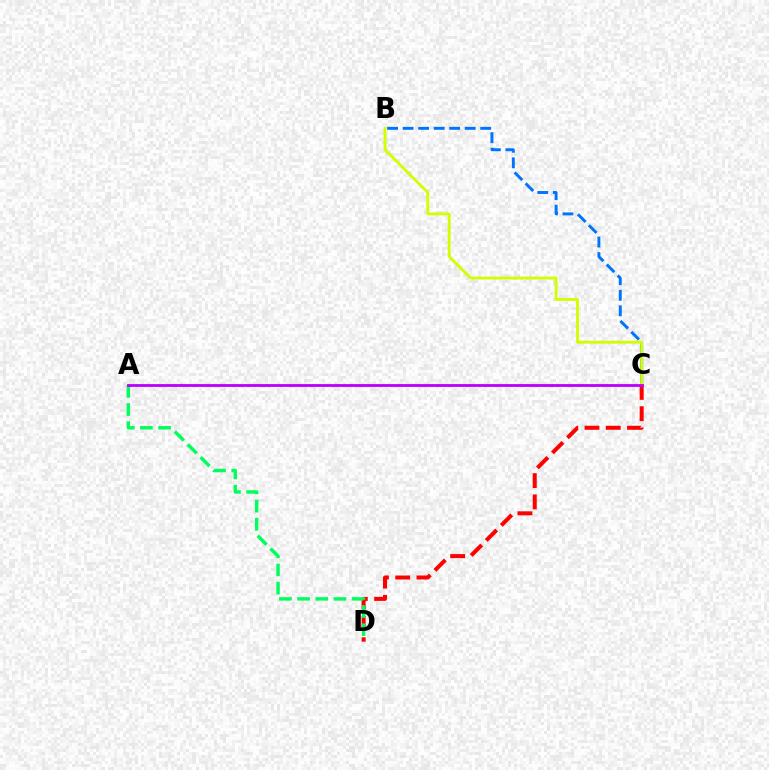{('B', 'C'): [{'color': '#0074ff', 'line_style': 'dashed', 'thickness': 2.11}, {'color': '#d1ff00', 'line_style': 'solid', 'thickness': 2.04}], ('C', 'D'): [{'color': '#ff0000', 'line_style': 'dashed', 'thickness': 2.89}], ('A', 'D'): [{'color': '#00ff5c', 'line_style': 'dashed', 'thickness': 2.47}], ('A', 'C'): [{'color': '#b900ff', 'line_style': 'solid', 'thickness': 2.02}]}